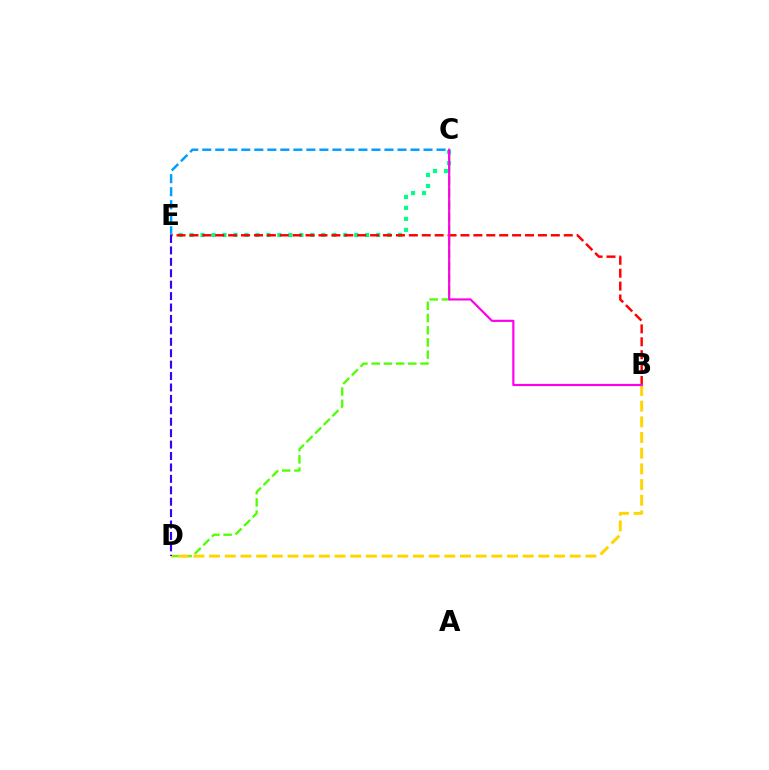{('C', 'E'): [{'color': '#009eff', 'line_style': 'dashed', 'thickness': 1.77}, {'color': '#00ff86', 'line_style': 'dotted', 'thickness': 2.98}], ('C', 'D'): [{'color': '#4fff00', 'line_style': 'dashed', 'thickness': 1.66}], ('B', 'E'): [{'color': '#ff0000', 'line_style': 'dashed', 'thickness': 1.75}], ('B', 'D'): [{'color': '#ffd500', 'line_style': 'dashed', 'thickness': 2.13}], ('D', 'E'): [{'color': '#3700ff', 'line_style': 'dashed', 'thickness': 1.55}], ('B', 'C'): [{'color': '#ff00ed', 'line_style': 'solid', 'thickness': 1.56}]}